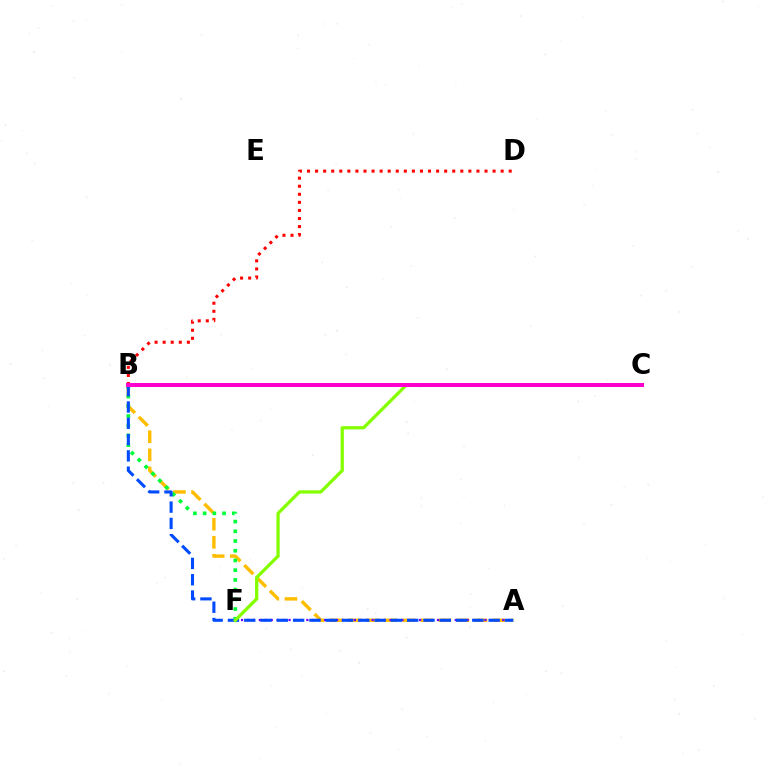{('A', 'B'): [{'color': '#ffbd00', 'line_style': 'dashed', 'thickness': 2.46}, {'color': '#004bff', 'line_style': 'dashed', 'thickness': 2.21}], ('A', 'F'): [{'color': '#7200ff', 'line_style': 'dotted', 'thickness': 1.61}], ('B', 'F'): [{'color': '#00ff39', 'line_style': 'dotted', 'thickness': 2.64}], ('B', 'D'): [{'color': '#ff0000', 'line_style': 'dotted', 'thickness': 2.19}], ('B', 'C'): [{'color': '#00fff6', 'line_style': 'dotted', 'thickness': 2.85}, {'color': '#ff00cf', 'line_style': 'solid', 'thickness': 2.88}], ('C', 'F'): [{'color': '#84ff00', 'line_style': 'solid', 'thickness': 2.35}]}